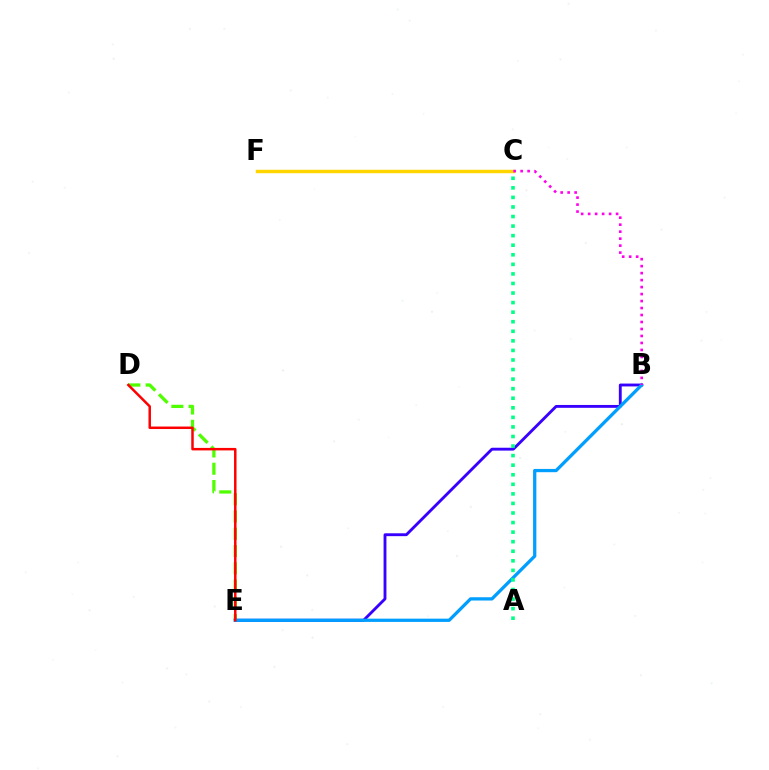{('D', 'E'): [{'color': '#4fff00', 'line_style': 'dashed', 'thickness': 2.35}, {'color': '#ff0000', 'line_style': 'solid', 'thickness': 1.79}], ('B', 'E'): [{'color': '#3700ff', 'line_style': 'solid', 'thickness': 2.06}, {'color': '#009eff', 'line_style': 'solid', 'thickness': 2.35}], ('C', 'F'): [{'color': '#ffd500', 'line_style': 'solid', 'thickness': 2.48}], ('B', 'C'): [{'color': '#ff00ed', 'line_style': 'dotted', 'thickness': 1.9}], ('A', 'C'): [{'color': '#00ff86', 'line_style': 'dotted', 'thickness': 2.6}]}